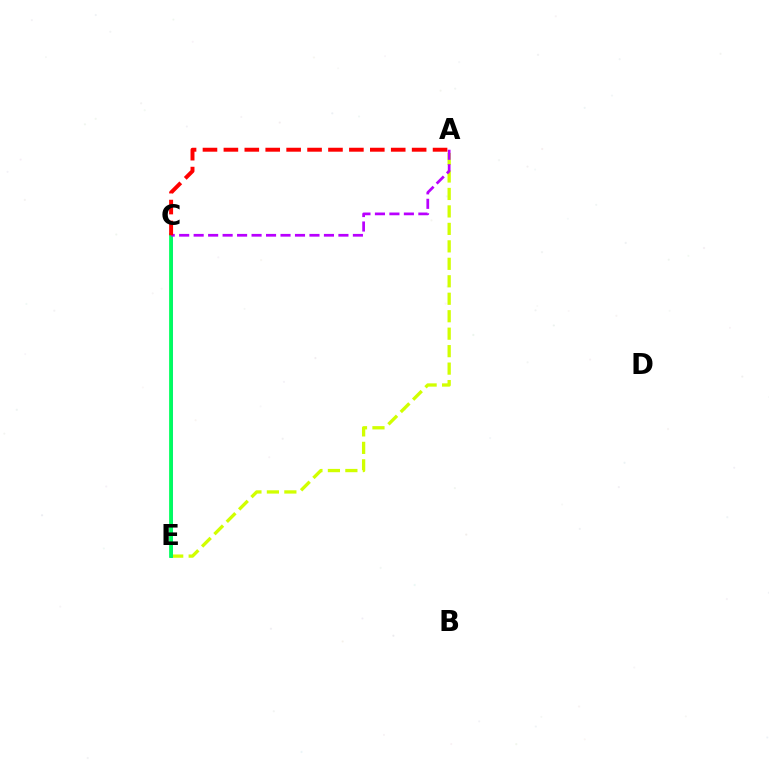{('A', 'E'): [{'color': '#d1ff00', 'line_style': 'dashed', 'thickness': 2.37}], ('C', 'E'): [{'color': '#0074ff', 'line_style': 'solid', 'thickness': 1.87}, {'color': '#00ff5c', 'line_style': 'solid', 'thickness': 2.7}], ('A', 'C'): [{'color': '#b900ff', 'line_style': 'dashed', 'thickness': 1.97}, {'color': '#ff0000', 'line_style': 'dashed', 'thickness': 2.84}]}